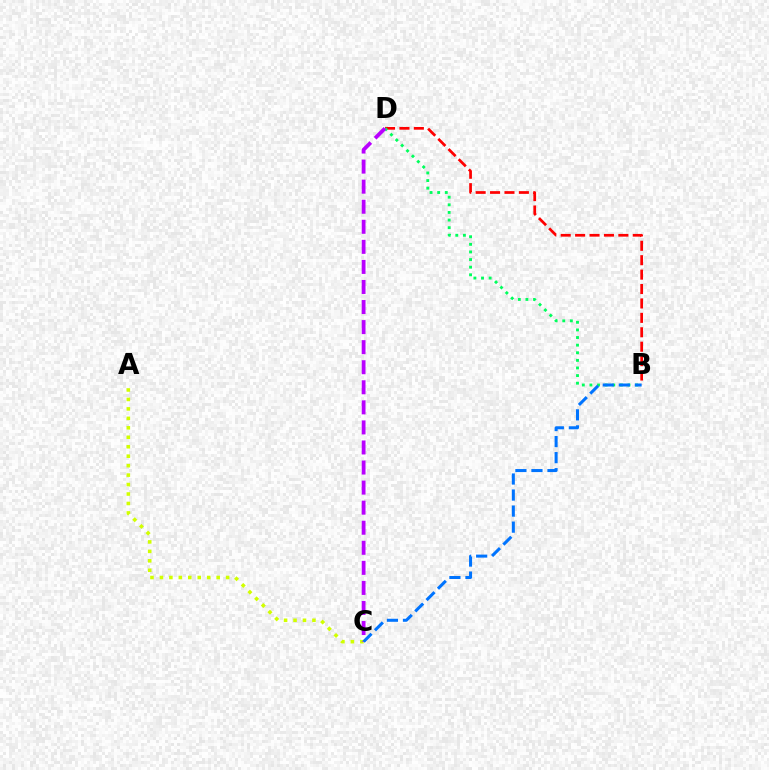{('B', 'D'): [{'color': '#ff0000', 'line_style': 'dashed', 'thickness': 1.96}, {'color': '#00ff5c', 'line_style': 'dotted', 'thickness': 2.07}], ('A', 'C'): [{'color': '#d1ff00', 'line_style': 'dotted', 'thickness': 2.57}], ('C', 'D'): [{'color': '#b900ff', 'line_style': 'dashed', 'thickness': 2.73}], ('B', 'C'): [{'color': '#0074ff', 'line_style': 'dashed', 'thickness': 2.18}]}